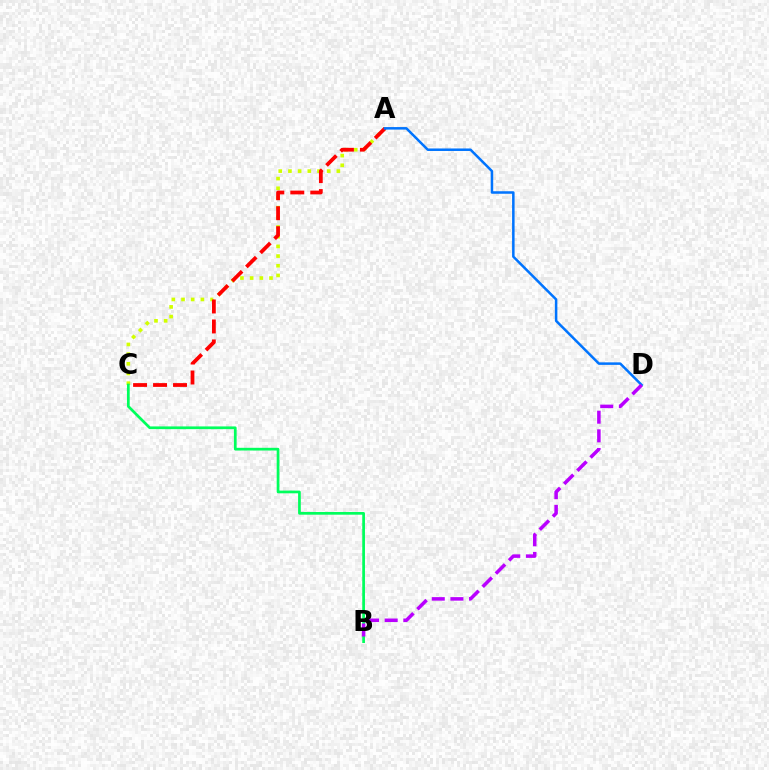{('A', 'C'): [{'color': '#d1ff00', 'line_style': 'dotted', 'thickness': 2.63}, {'color': '#ff0000', 'line_style': 'dashed', 'thickness': 2.71}], ('B', 'C'): [{'color': '#00ff5c', 'line_style': 'solid', 'thickness': 1.96}], ('A', 'D'): [{'color': '#0074ff', 'line_style': 'solid', 'thickness': 1.81}], ('B', 'D'): [{'color': '#b900ff', 'line_style': 'dashed', 'thickness': 2.53}]}